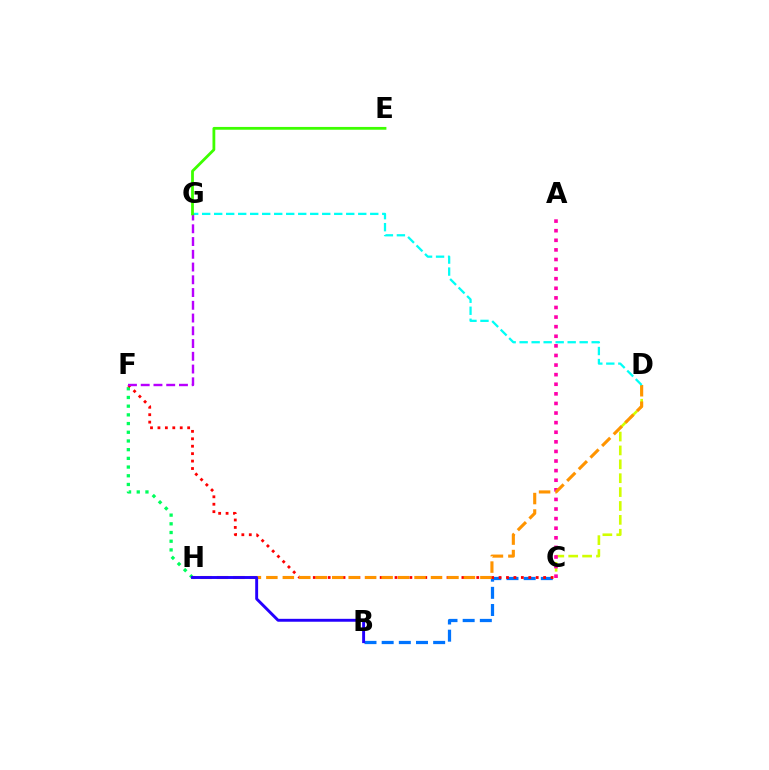{('F', 'H'): [{'color': '#00ff5c', 'line_style': 'dotted', 'thickness': 2.36}], ('C', 'D'): [{'color': '#d1ff00', 'line_style': 'dashed', 'thickness': 1.89}], ('B', 'C'): [{'color': '#0074ff', 'line_style': 'dashed', 'thickness': 2.33}], ('A', 'C'): [{'color': '#ff00ac', 'line_style': 'dotted', 'thickness': 2.61}], ('C', 'F'): [{'color': '#ff0000', 'line_style': 'dotted', 'thickness': 2.02}], ('D', 'H'): [{'color': '#ff9400', 'line_style': 'dashed', 'thickness': 2.24}], ('D', 'G'): [{'color': '#00fff6', 'line_style': 'dashed', 'thickness': 1.63}], ('F', 'G'): [{'color': '#b900ff', 'line_style': 'dashed', 'thickness': 1.73}], ('E', 'G'): [{'color': '#3dff00', 'line_style': 'solid', 'thickness': 2.01}], ('B', 'H'): [{'color': '#2500ff', 'line_style': 'solid', 'thickness': 2.1}]}